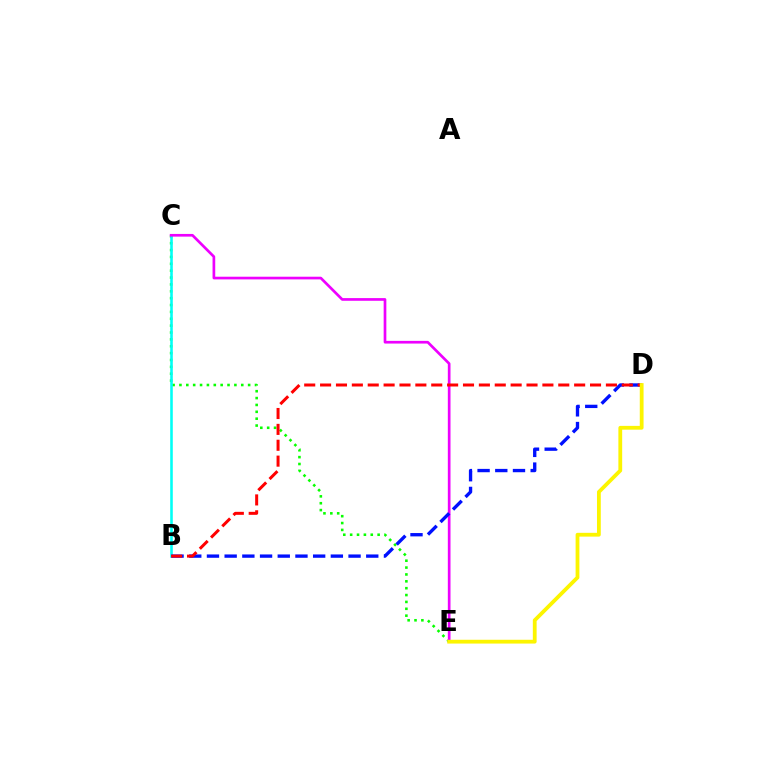{('C', 'E'): [{'color': '#08ff00', 'line_style': 'dotted', 'thickness': 1.87}, {'color': '#ee00ff', 'line_style': 'solid', 'thickness': 1.93}], ('B', 'C'): [{'color': '#00fff6', 'line_style': 'solid', 'thickness': 1.86}], ('B', 'D'): [{'color': '#0010ff', 'line_style': 'dashed', 'thickness': 2.4}, {'color': '#ff0000', 'line_style': 'dashed', 'thickness': 2.16}], ('D', 'E'): [{'color': '#fcf500', 'line_style': 'solid', 'thickness': 2.73}]}